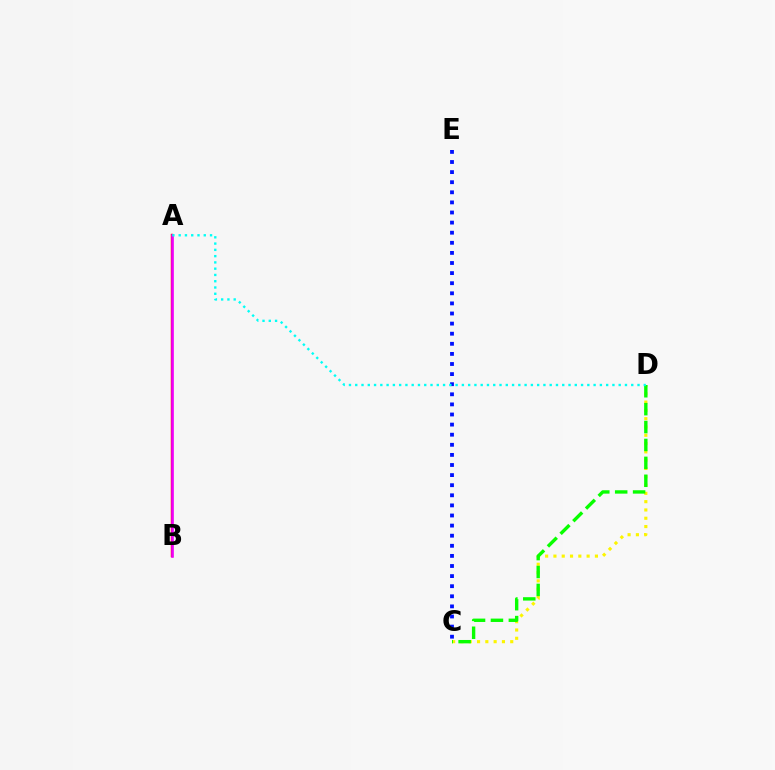{('C', 'D'): [{'color': '#fcf500', 'line_style': 'dotted', 'thickness': 2.25}, {'color': '#08ff00', 'line_style': 'dashed', 'thickness': 2.43}], ('C', 'E'): [{'color': '#0010ff', 'line_style': 'dotted', 'thickness': 2.74}], ('A', 'B'): [{'color': '#ff0000', 'line_style': 'solid', 'thickness': 1.74}, {'color': '#ee00ff', 'line_style': 'solid', 'thickness': 1.83}], ('A', 'D'): [{'color': '#00fff6', 'line_style': 'dotted', 'thickness': 1.7}]}